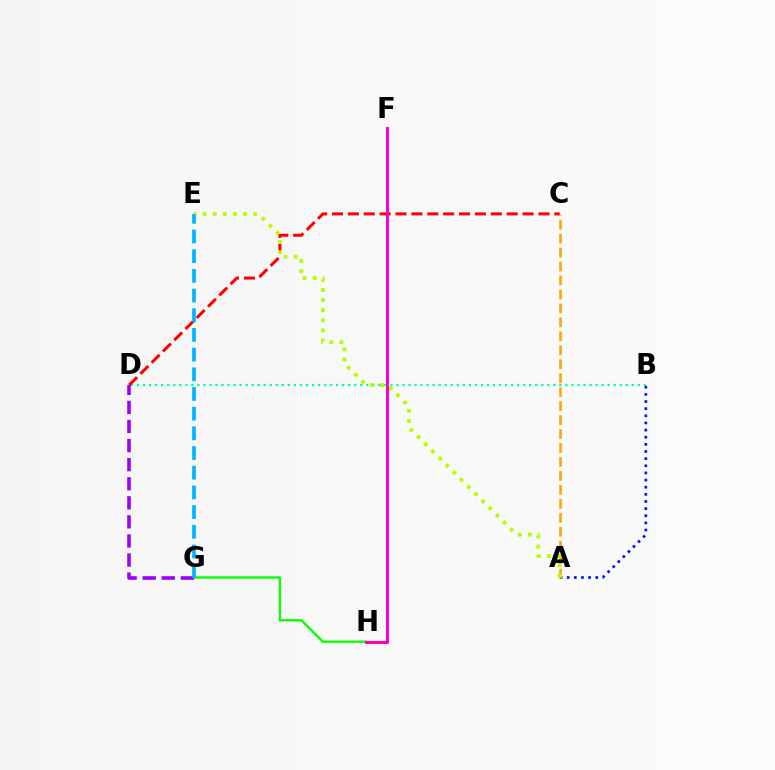{('A', 'B'): [{'color': '#0010ff', 'line_style': 'dotted', 'thickness': 1.94}], ('G', 'H'): [{'color': '#08ff00', 'line_style': 'solid', 'thickness': 1.69}], ('B', 'D'): [{'color': '#00ff9d', 'line_style': 'dotted', 'thickness': 1.64}], ('A', 'C'): [{'color': '#ffa500', 'line_style': 'dashed', 'thickness': 1.9}], ('C', 'D'): [{'color': '#ff0000', 'line_style': 'dashed', 'thickness': 2.16}], ('A', 'E'): [{'color': '#b3ff00', 'line_style': 'dotted', 'thickness': 2.74}], ('F', 'H'): [{'color': '#ff00bd', 'line_style': 'solid', 'thickness': 2.18}], ('D', 'G'): [{'color': '#9b00ff', 'line_style': 'dashed', 'thickness': 2.59}], ('E', 'G'): [{'color': '#00b5ff', 'line_style': 'dashed', 'thickness': 2.67}]}